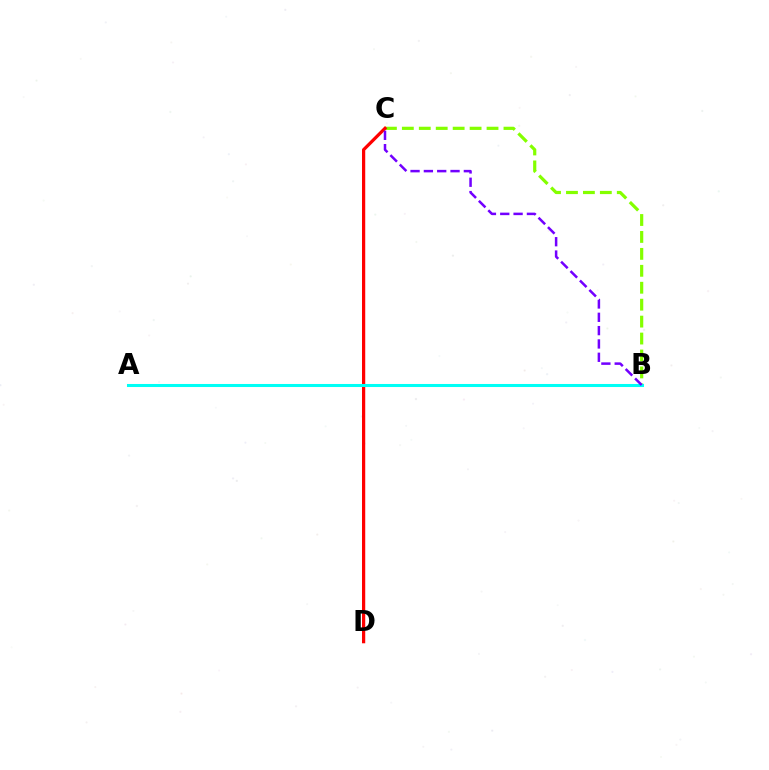{('B', 'C'): [{'color': '#84ff00', 'line_style': 'dashed', 'thickness': 2.3}, {'color': '#7200ff', 'line_style': 'dashed', 'thickness': 1.81}], ('C', 'D'): [{'color': '#ff0000', 'line_style': 'solid', 'thickness': 2.33}], ('A', 'B'): [{'color': '#00fff6', 'line_style': 'solid', 'thickness': 2.19}]}